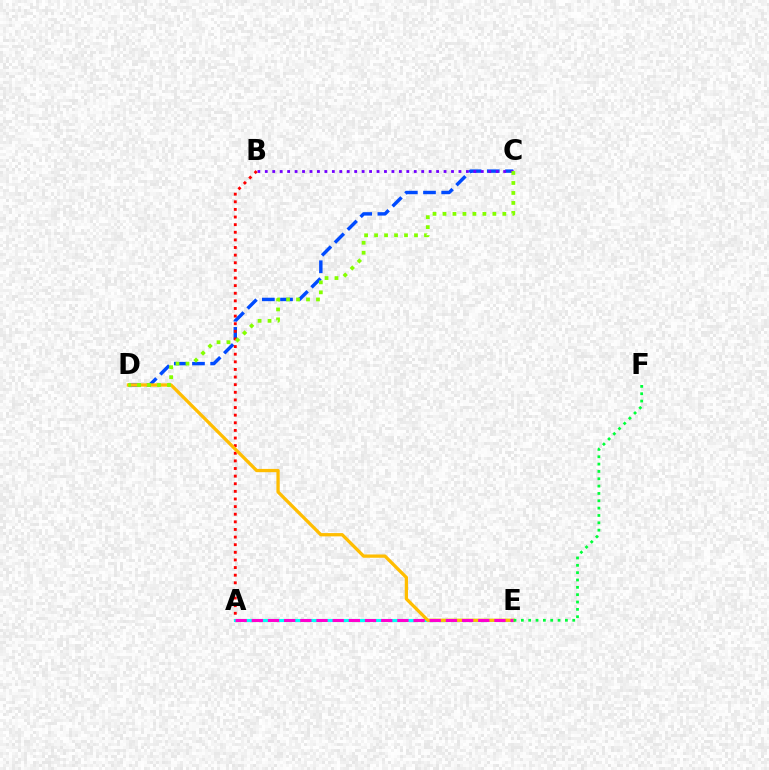{('C', 'D'): [{'color': '#004bff', 'line_style': 'dashed', 'thickness': 2.47}, {'color': '#84ff00', 'line_style': 'dotted', 'thickness': 2.71}], ('B', 'C'): [{'color': '#7200ff', 'line_style': 'dotted', 'thickness': 2.02}], ('A', 'B'): [{'color': '#ff0000', 'line_style': 'dotted', 'thickness': 2.07}], ('A', 'E'): [{'color': '#00fff6', 'line_style': 'solid', 'thickness': 2.24}, {'color': '#ff00cf', 'line_style': 'dashed', 'thickness': 2.2}], ('D', 'E'): [{'color': '#ffbd00', 'line_style': 'solid', 'thickness': 2.36}], ('E', 'F'): [{'color': '#00ff39', 'line_style': 'dotted', 'thickness': 1.99}]}